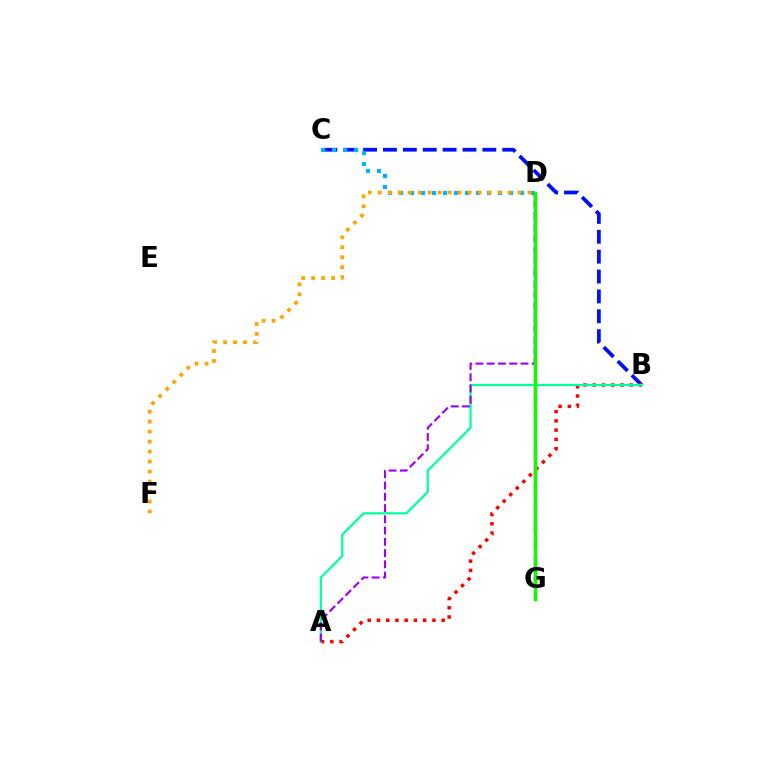{('B', 'C'): [{'color': '#0010ff', 'line_style': 'dashed', 'thickness': 2.7}], ('C', 'D'): [{'color': '#00b5ff', 'line_style': 'dotted', 'thickness': 2.99}], ('D', 'G'): [{'color': '#ff00bd', 'line_style': 'dashed', 'thickness': 2.46}, {'color': '#b3ff00', 'line_style': 'solid', 'thickness': 2.28}, {'color': '#08ff00', 'line_style': 'solid', 'thickness': 2.42}], ('A', 'B'): [{'color': '#ff0000', 'line_style': 'dotted', 'thickness': 2.51}, {'color': '#00ff9d', 'line_style': 'solid', 'thickness': 1.59}], ('A', 'D'): [{'color': '#9b00ff', 'line_style': 'dashed', 'thickness': 1.53}], ('D', 'F'): [{'color': '#ffa500', 'line_style': 'dotted', 'thickness': 2.71}]}